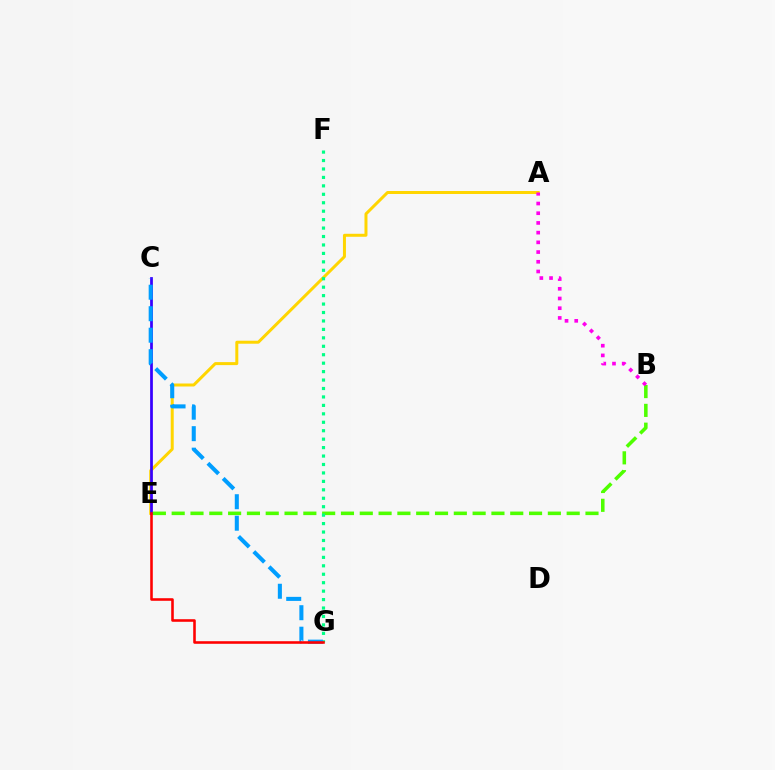{('A', 'E'): [{'color': '#ffd500', 'line_style': 'solid', 'thickness': 2.15}], ('C', 'E'): [{'color': '#3700ff', 'line_style': 'solid', 'thickness': 1.97}], ('B', 'E'): [{'color': '#4fff00', 'line_style': 'dashed', 'thickness': 2.56}], ('A', 'B'): [{'color': '#ff00ed', 'line_style': 'dotted', 'thickness': 2.64}], ('F', 'G'): [{'color': '#00ff86', 'line_style': 'dotted', 'thickness': 2.29}], ('C', 'G'): [{'color': '#009eff', 'line_style': 'dashed', 'thickness': 2.92}], ('E', 'G'): [{'color': '#ff0000', 'line_style': 'solid', 'thickness': 1.85}]}